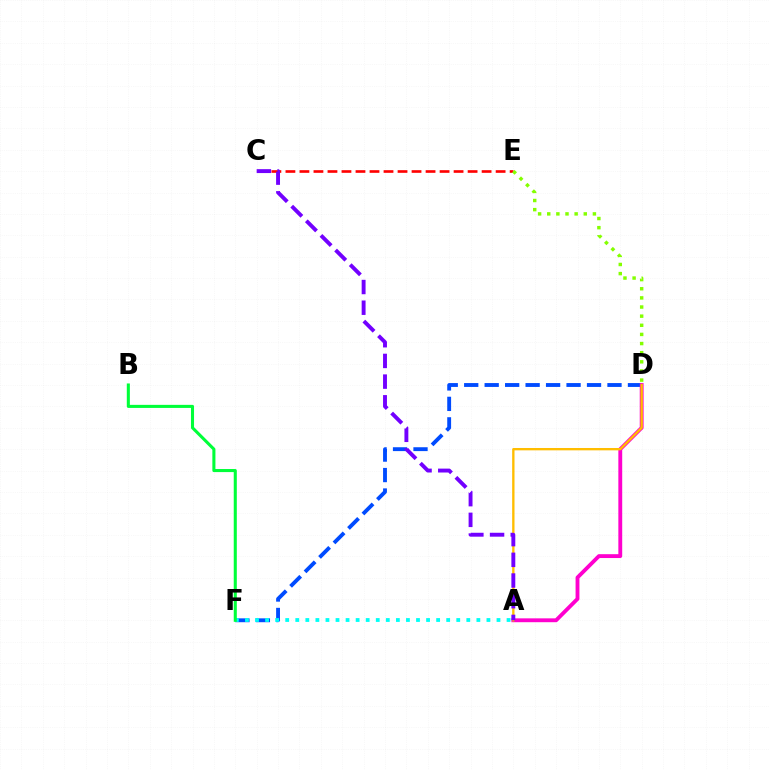{('C', 'E'): [{'color': '#ff0000', 'line_style': 'dashed', 'thickness': 1.9}], ('D', 'E'): [{'color': '#84ff00', 'line_style': 'dotted', 'thickness': 2.48}], ('D', 'F'): [{'color': '#004bff', 'line_style': 'dashed', 'thickness': 2.78}], ('A', 'D'): [{'color': '#ff00cf', 'line_style': 'solid', 'thickness': 2.77}, {'color': '#ffbd00', 'line_style': 'solid', 'thickness': 1.69}], ('A', 'F'): [{'color': '#00fff6', 'line_style': 'dotted', 'thickness': 2.73}], ('B', 'F'): [{'color': '#00ff39', 'line_style': 'solid', 'thickness': 2.21}], ('A', 'C'): [{'color': '#7200ff', 'line_style': 'dashed', 'thickness': 2.81}]}